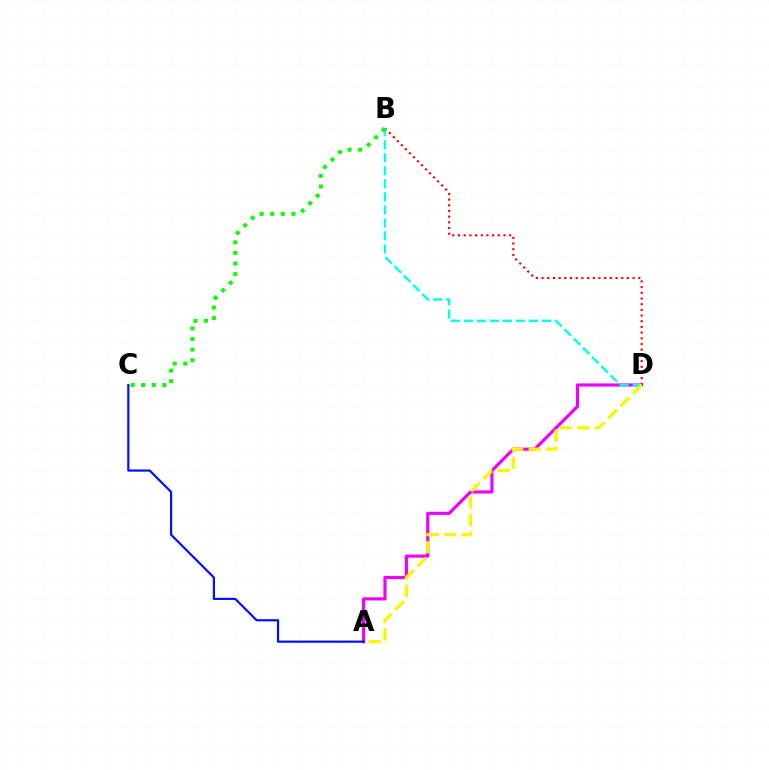{('A', 'D'): [{'color': '#ee00ff', 'line_style': 'solid', 'thickness': 2.27}, {'color': '#fcf500', 'line_style': 'dashed', 'thickness': 2.38}], ('B', 'D'): [{'color': '#ff0000', 'line_style': 'dotted', 'thickness': 1.55}, {'color': '#00fff6', 'line_style': 'dashed', 'thickness': 1.77}], ('A', 'C'): [{'color': '#0010ff', 'line_style': 'solid', 'thickness': 1.58}], ('B', 'C'): [{'color': '#08ff00', 'line_style': 'dotted', 'thickness': 2.87}]}